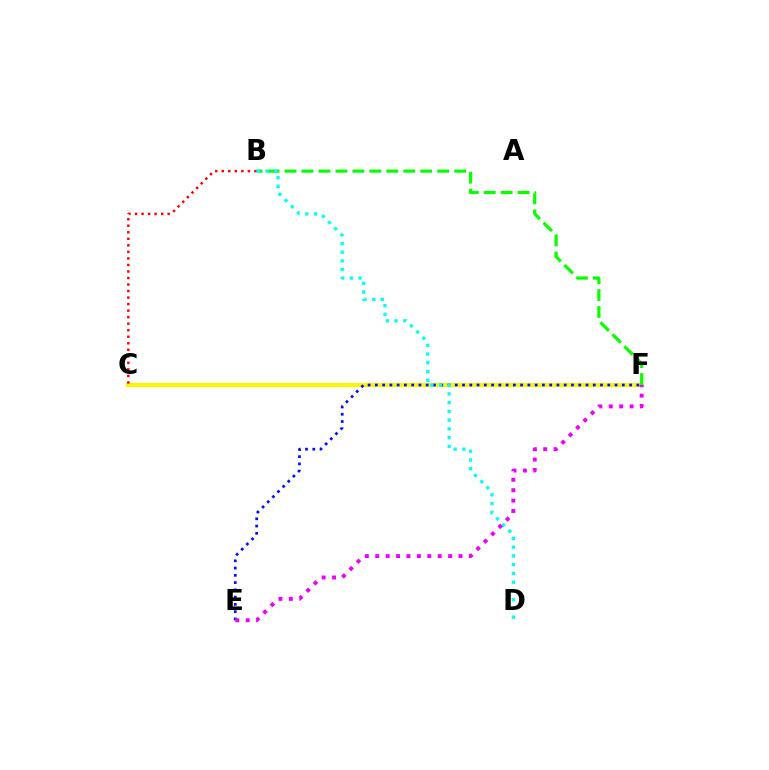{('C', 'F'): [{'color': '#fcf500', 'line_style': 'solid', 'thickness': 2.97}], ('B', 'F'): [{'color': '#08ff00', 'line_style': 'dashed', 'thickness': 2.3}], ('E', 'F'): [{'color': '#0010ff', 'line_style': 'dotted', 'thickness': 1.97}, {'color': '#ee00ff', 'line_style': 'dotted', 'thickness': 2.83}], ('B', 'C'): [{'color': '#ff0000', 'line_style': 'dotted', 'thickness': 1.77}], ('B', 'D'): [{'color': '#00fff6', 'line_style': 'dotted', 'thickness': 2.38}]}